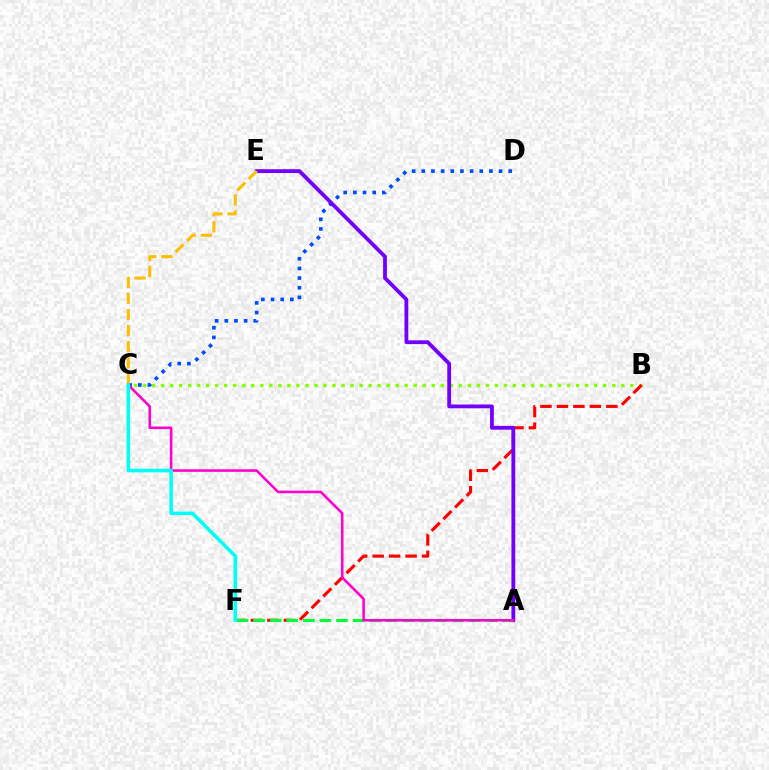{('B', 'C'): [{'color': '#84ff00', 'line_style': 'dotted', 'thickness': 2.45}], ('C', 'D'): [{'color': '#004bff', 'line_style': 'dotted', 'thickness': 2.62}], ('B', 'F'): [{'color': '#ff0000', 'line_style': 'dashed', 'thickness': 2.24}], ('A', 'E'): [{'color': '#7200ff', 'line_style': 'solid', 'thickness': 2.74}], ('C', 'E'): [{'color': '#ffbd00', 'line_style': 'dashed', 'thickness': 2.18}], ('A', 'F'): [{'color': '#00ff39', 'line_style': 'dashed', 'thickness': 2.25}], ('A', 'C'): [{'color': '#ff00cf', 'line_style': 'solid', 'thickness': 1.84}], ('C', 'F'): [{'color': '#00fff6', 'line_style': 'solid', 'thickness': 2.58}]}